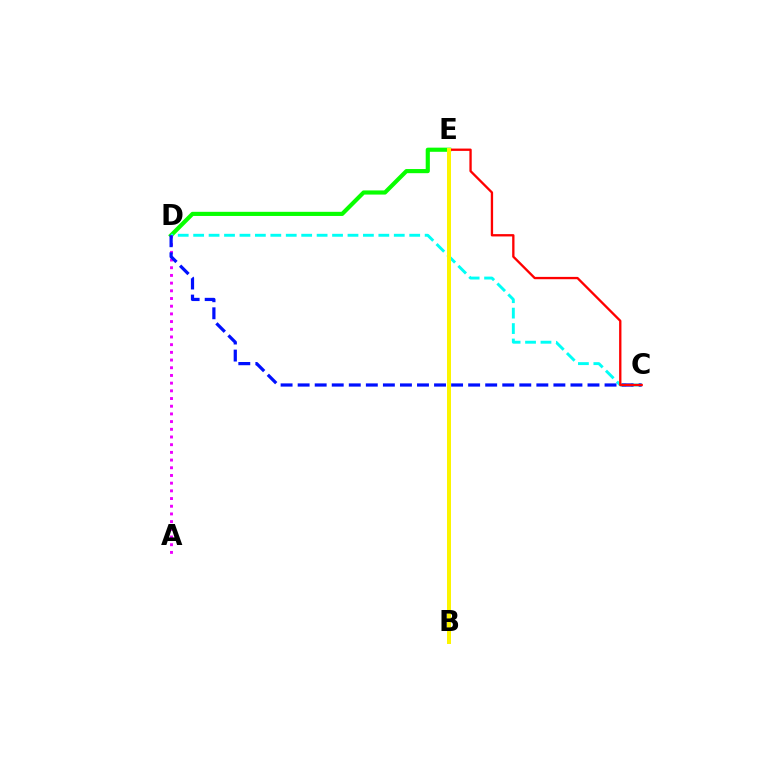{('D', 'E'): [{'color': '#08ff00', 'line_style': 'solid', 'thickness': 2.99}], ('C', 'D'): [{'color': '#00fff6', 'line_style': 'dashed', 'thickness': 2.1}, {'color': '#0010ff', 'line_style': 'dashed', 'thickness': 2.32}], ('A', 'D'): [{'color': '#ee00ff', 'line_style': 'dotted', 'thickness': 2.09}], ('C', 'E'): [{'color': '#ff0000', 'line_style': 'solid', 'thickness': 1.68}], ('B', 'E'): [{'color': '#fcf500', 'line_style': 'solid', 'thickness': 2.88}]}